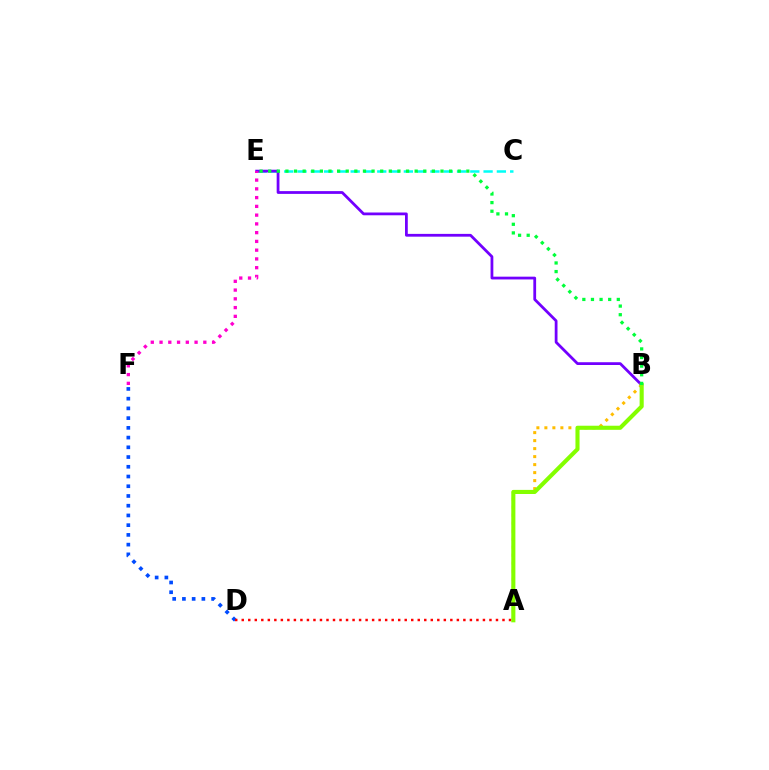{('A', 'B'): [{'color': '#ffbd00', 'line_style': 'dotted', 'thickness': 2.17}, {'color': '#84ff00', 'line_style': 'solid', 'thickness': 2.95}], ('C', 'E'): [{'color': '#00fff6', 'line_style': 'dashed', 'thickness': 1.81}], ('D', 'F'): [{'color': '#004bff', 'line_style': 'dotted', 'thickness': 2.64}], ('B', 'E'): [{'color': '#7200ff', 'line_style': 'solid', 'thickness': 2.0}, {'color': '#00ff39', 'line_style': 'dotted', 'thickness': 2.34}], ('A', 'D'): [{'color': '#ff0000', 'line_style': 'dotted', 'thickness': 1.77}], ('E', 'F'): [{'color': '#ff00cf', 'line_style': 'dotted', 'thickness': 2.38}]}